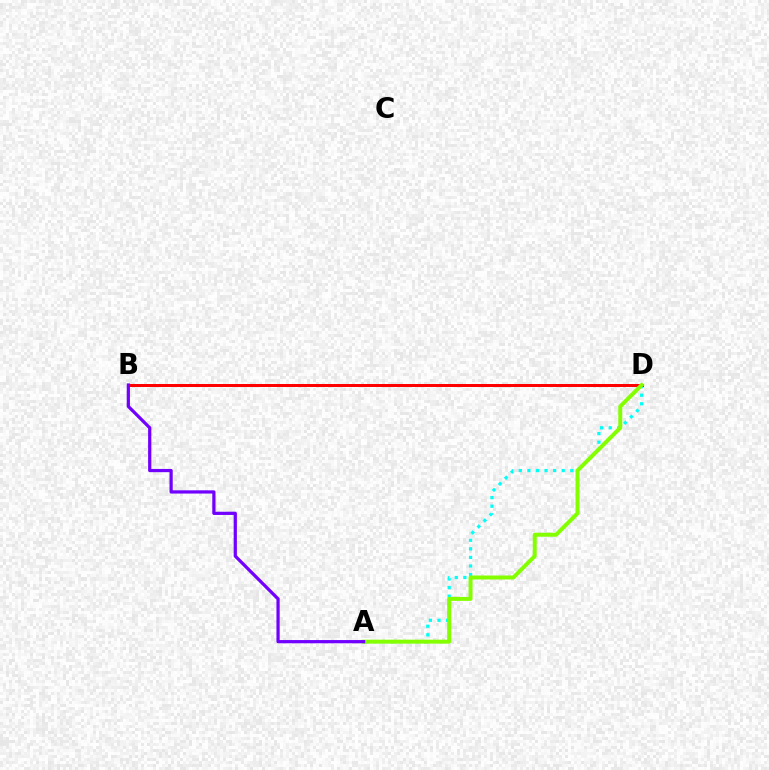{('A', 'D'): [{'color': '#00fff6', 'line_style': 'dotted', 'thickness': 2.33}, {'color': '#84ff00', 'line_style': 'solid', 'thickness': 2.86}], ('B', 'D'): [{'color': '#ff0000', 'line_style': 'solid', 'thickness': 2.14}], ('A', 'B'): [{'color': '#7200ff', 'line_style': 'solid', 'thickness': 2.32}]}